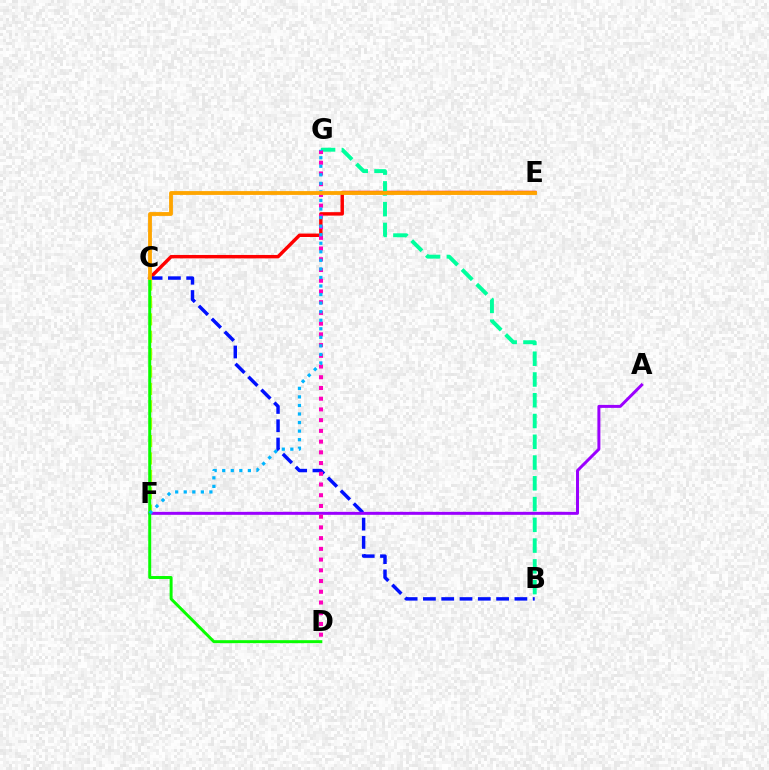{('C', 'E'): [{'color': '#ff0000', 'line_style': 'solid', 'thickness': 2.47}, {'color': '#ffa500', 'line_style': 'solid', 'thickness': 2.75}], ('B', 'C'): [{'color': '#0010ff', 'line_style': 'dashed', 'thickness': 2.49}], ('C', 'F'): [{'color': '#b3ff00', 'line_style': 'dashed', 'thickness': 2.36}], ('A', 'F'): [{'color': '#9b00ff', 'line_style': 'solid', 'thickness': 2.14}], ('B', 'G'): [{'color': '#00ff9d', 'line_style': 'dashed', 'thickness': 2.82}], ('D', 'G'): [{'color': '#ff00bd', 'line_style': 'dotted', 'thickness': 2.91}], ('C', 'D'): [{'color': '#08ff00', 'line_style': 'solid', 'thickness': 2.13}], ('F', 'G'): [{'color': '#00b5ff', 'line_style': 'dotted', 'thickness': 2.32}]}